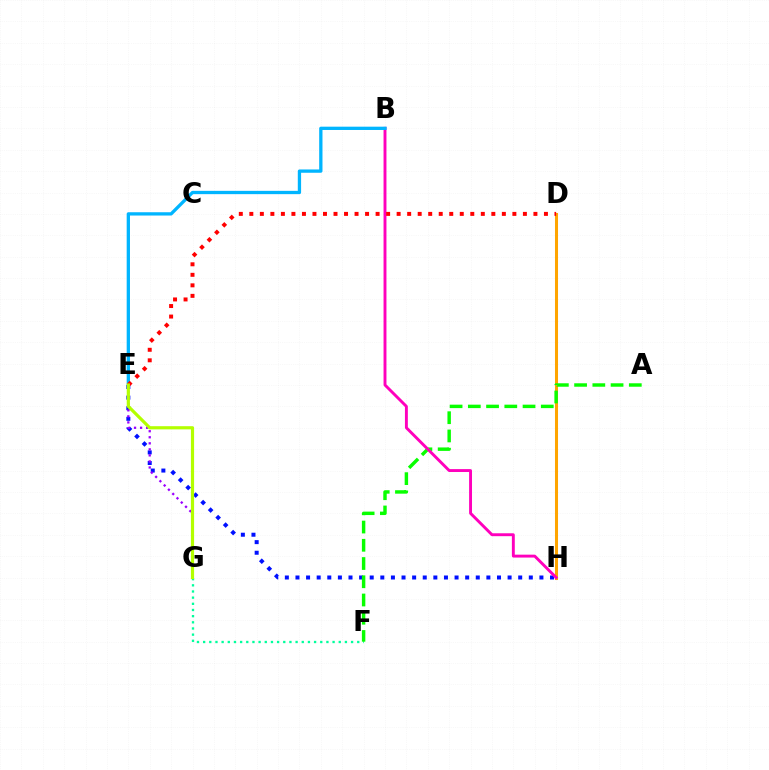{('D', 'H'): [{'color': '#ffa500', 'line_style': 'solid', 'thickness': 2.19}], ('E', 'H'): [{'color': '#0010ff', 'line_style': 'dotted', 'thickness': 2.88}], ('F', 'G'): [{'color': '#00ff9d', 'line_style': 'dotted', 'thickness': 1.67}], ('A', 'F'): [{'color': '#08ff00', 'line_style': 'dashed', 'thickness': 2.48}], ('B', 'H'): [{'color': '#ff00bd', 'line_style': 'solid', 'thickness': 2.09}], ('B', 'E'): [{'color': '#00b5ff', 'line_style': 'solid', 'thickness': 2.37}], ('E', 'G'): [{'color': '#9b00ff', 'line_style': 'dotted', 'thickness': 1.64}, {'color': '#b3ff00', 'line_style': 'solid', 'thickness': 2.29}], ('D', 'E'): [{'color': '#ff0000', 'line_style': 'dotted', 'thickness': 2.86}]}